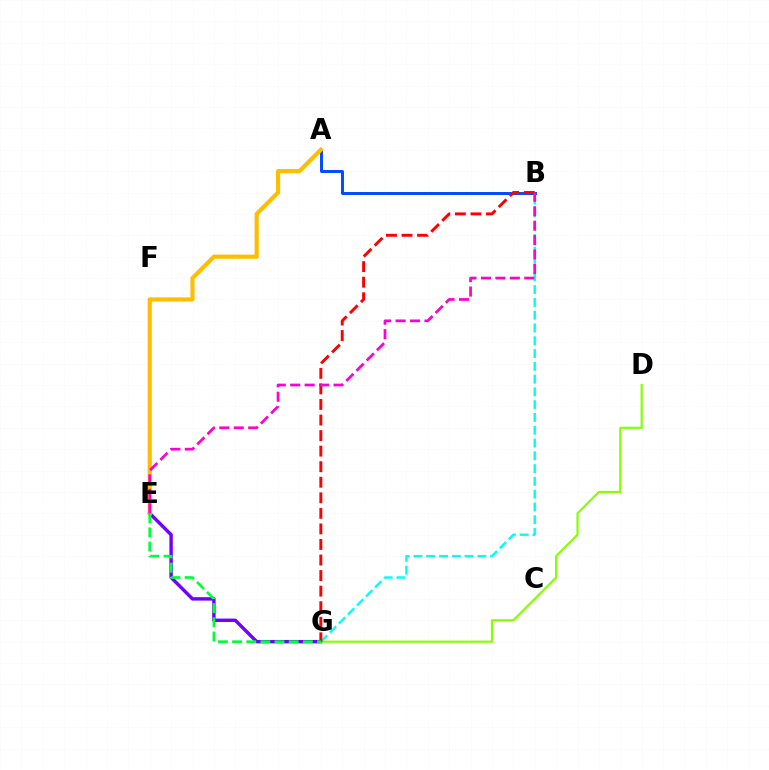{('A', 'B'): [{'color': '#004bff', 'line_style': 'solid', 'thickness': 2.12}], ('E', 'G'): [{'color': '#7200ff', 'line_style': 'solid', 'thickness': 2.46}, {'color': '#00ff39', 'line_style': 'dashed', 'thickness': 1.92}], ('D', 'G'): [{'color': '#84ff00', 'line_style': 'solid', 'thickness': 1.55}], ('B', 'G'): [{'color': '#00fff6', 'line_style': 'dashed', 'thickness': 1.74}, {'color': '#ff0000', 'line_style': 'dashed', 'thickness': 2.11}], ('A', 'E'): [{'color': '#ffbd00', 'line_style': 'solid', 'thickness': 2.99}], ('B', 'E'): [{'color': '#ff00cf', 'line_style': 'dashed', 'thickness': 1.96}]}